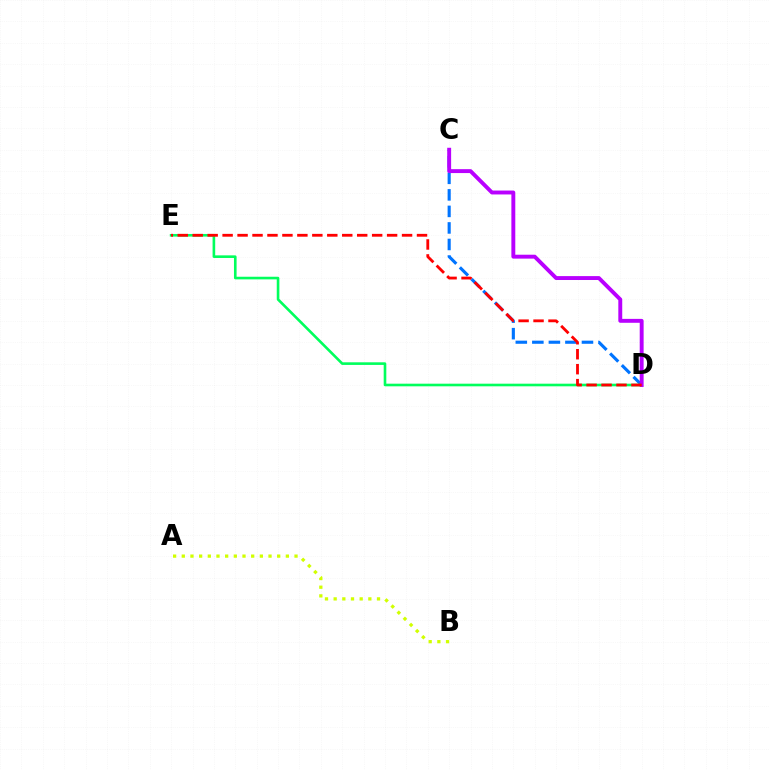{('C', 'D'): [{'color': '#0074ff', 'line_style': 'dashed', 'thickness': 2.25}, {'color': '#b900ff', 'line_style': 'solid', 'thickness': 2.81}], ('D', 'E'): [{'color': '#00ff5c', 'line_style': 'solid', 'thickness': 1.89}, {'color': '#ff0000', 'line_style': 'dashed', 'thickness': 2.03}], ('A', 'B'): [{'color': '#d1ff00', 'line_style': 'dotted', 'thickness': 2.36}]}